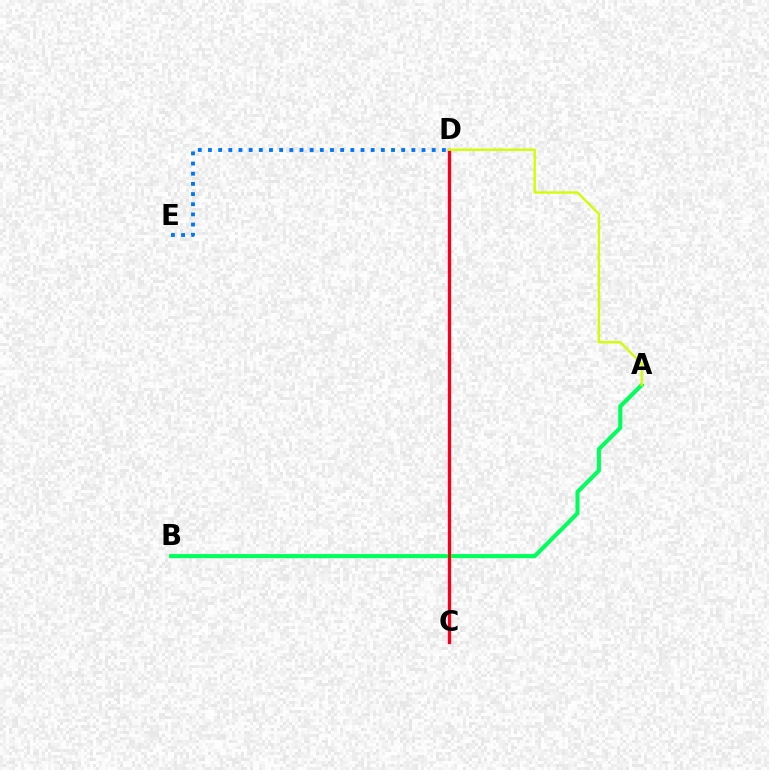{('C', 'D'): [{'color': '#b900ff', 'line_style': 'solid', 'thickness': 2.38}, {'color': '#ff0000', 'line_style': 'solid', 'thickness': 2.06}], ('A', 'B'): [{'color': '#00ff5c', 'line_style': 'solid', 'thickness': 2.94}], ('D', 'E'): [{'color': '#0074ff', 'line_style': 'dotted', 'thickness': 2.76}], ('A', 'D'): [{'color': '#d1ff00', 'line_style': 'solid', 'thickness': 1.68}]}